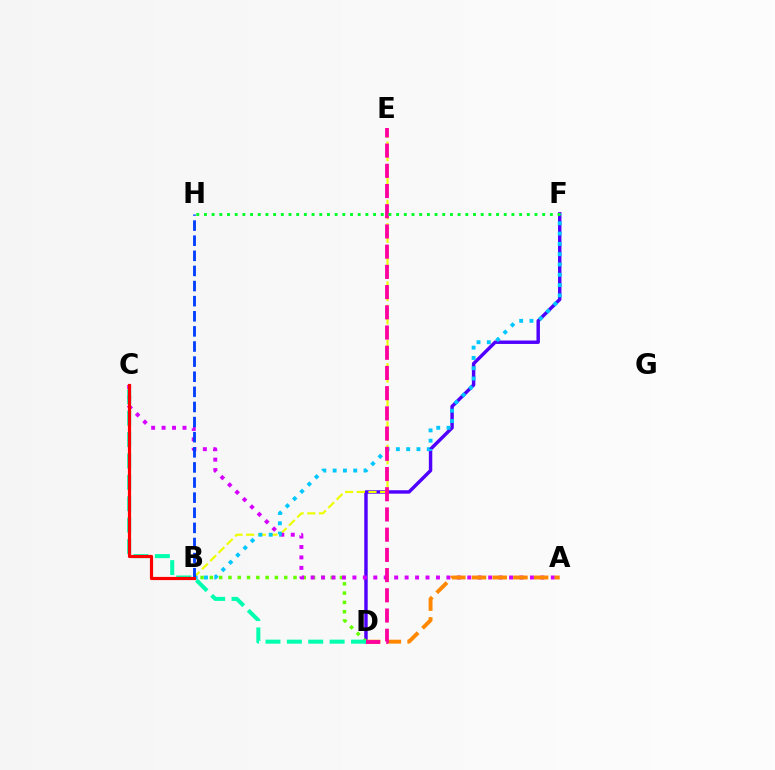{('D', 'F'): [{'color': '#4f00ff', 'line_style': 'solid', 'thickness': 2.47}], ('B', 'E'): [{'color': '#eeff00', 'line_style': 'dashed', 'thickness': 1.58}], ('B', 'D'): [{'color': '#66ff00', 'line_style': 'dotted', 'thickness': 2.52}], ('A', 'C'): [{'color': '#d600ff', 'line_style': 'dotted', 'thickness': 2.84}], ('C', 'D'): [{'color': '#00ffaf', 'line_style': 'dashed', 'thickness': 2.9}], ('B', 'F'): [{'color': '#00c7ff', 'line_style': 'dotted', 'thickness': 2.8}], ('B', 'H'): [{'color': '#003fff', 'line_style': 'dashed', 'thickness': 2.05}], ('A', 'D'): [{'color': '#ff8800', 'line_style': 'dashed', 'thickness': 2.81}], ('D', 'E'): [{'color': '#ff00a0', 'line_style': 'dashed', 'thickness': 2.75}], ('F', 'H'): [{'color': '#00ff27', 'line_style': 'dotted', 'thickness': 2.09}], ('B', 'C'): [{'color': '#ff0000', 'line_style': 'solid', 'thickness': 2.29}]}